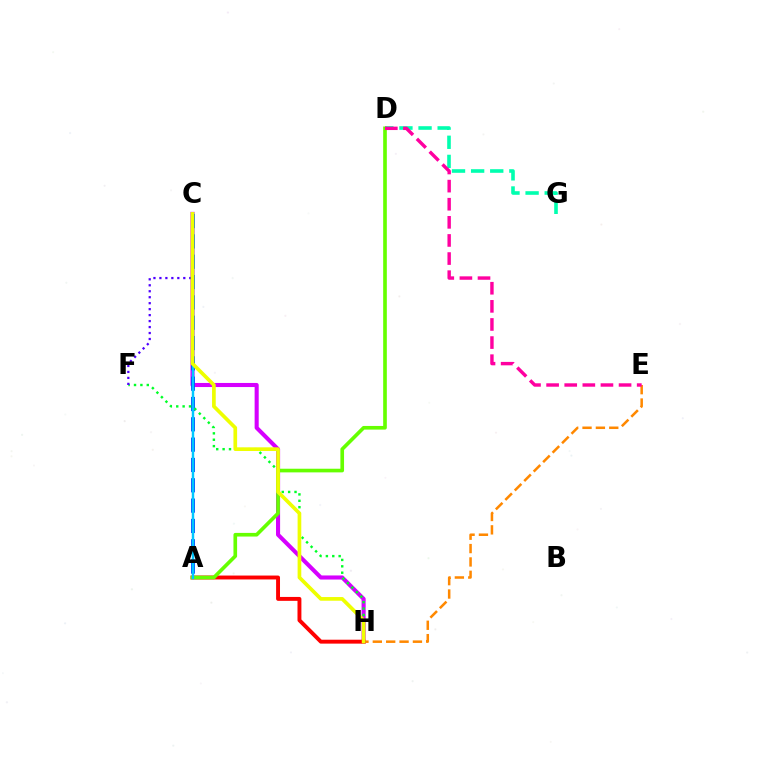{('C', 'H'): [{'color': '#d600ff', 'line_style': 'solid', 'thickness': 2.94}, {'color': '#eeff00', 'line_style': 'solid', 'thickness': 2.65}], ('A', 'C'): [{'color': '#003fff', 'line_style': 'dashed', 'thickness': 2.76}, {'color': '#00c7ff', 'line_style': 'solid', 'thickness': 1.75}], ('D', 'G'): [{'color': '#00ffaf', 'line_style': 'dashed', 'thickness': 2.6}], ('F', 'H'): [{'color': '#00ff27', 'line_style': 'dotted', 'thickness': 1.73}], ('E', 'H'): [{'color': '#ff8800', 'line_style': 'dashed', 'thickness': 1.82}], ('A', 'H'): [{'color': '#ff0000', 'line_style': 'solid', 'thickness': 2.81}], ('C', 'F'): [{'color': '#4f00ff', 'line_style': 'dotted', 'thickness': 1.62}], ('A', 'D'): [{'color': '#66ff00', 'line_style': 'solid', 'thickness': 2.63}], ('D', 'E'): [{'color': '#ff00a0', 'line_style': 'dashed', 'thickness': 2.46}]}